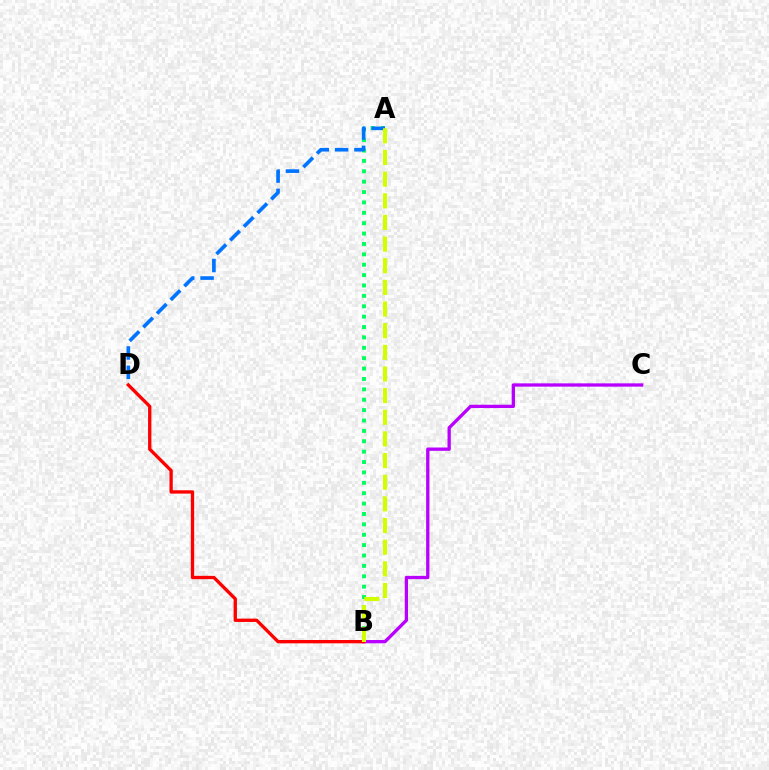{('A', 'B'): [{'color': '#00ff5c', 'line_style': 'dotted', 'thickness': 2.82}, {'color': '#d1ff00', 'line_style': 'dashed', 'thickness': 2.94}], ('B', 'C'): [{'color': '#b900ff', 'line_style': 'solid', 'thickness': 2.38}], ('A', 'D'): [{'color': '#0074ff', 'line_style': 'dashed', 'thickness': 2.63}], ('B', 'D'): [{'color': '#ff0000', 'line_style': 'solid', 'thickness': 2.39}]}